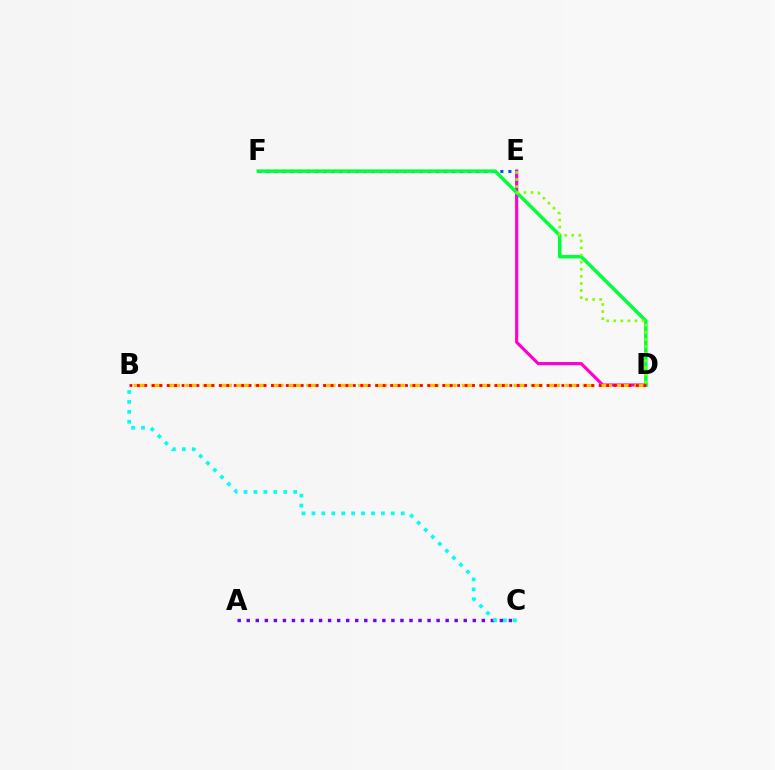{('A', 'C'): [{'color': '#7200ff', 'line_style': 'dotted', 'thickness': 2.46}], ('D', 'E'): [{'color': '#ff00cf', 'line_style': 'solid', 'thickness': 2.27}, {'color': '#84ff00', 'line_style': 'dotted', 'thickness': 1.93}], ('B', 'D'): [{'color': '#ffbd00', 'line_style': 'dashed', 'thickness': 2.35}, {'color': '#ff0000', 'line_style': 'dotted', 'thickness': 2.02}], ('E', 'F'): [{'color': '#004bff', 'line_style': 'dotted', 'thickness': 2.19}], ('B', 'C'): [{'color': '#00fff6', 'line_style': 'dotted', 'thickness': 2.7}], ('D', 'F'): [{'color': '#00ff39', 'line_style': 'solid', 'thickness': 2.5}]}